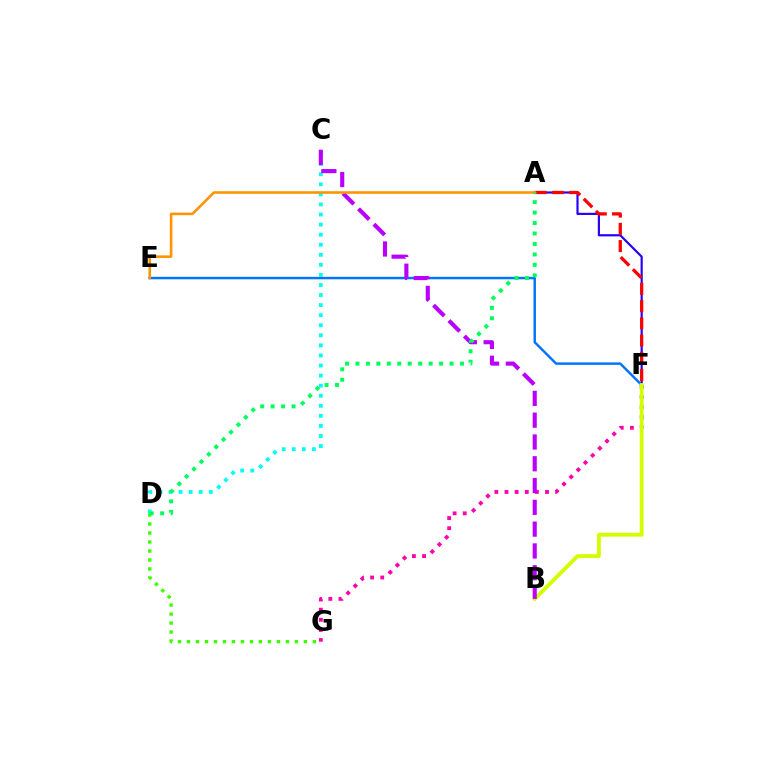{('E', 'F'): [{'color': '#0074ff', 'line_style': 'solid', 'thickness': 1.77}], ('F', 'G'): [{'color': '#ff00ac', 'line_style': 'dotted', 'thickness': 2.75}], ('A', 'F'): [{'color': '#2500ff', 'line_style': 'solid', 'thickness': 1.56}, {'color': '#ff0000', 'line_style': 'dashed', 'thickness': 2.34}], ('B', 'F'): [{'color': '#d1ff00', 'line_style': 'solid', 'thickness': 2.76}], ('C', 'D'): [{'color': '#00fff6', 'line_style': 'dotted', 'thickness': 2.74}], ('B', 'C'): [{'color': '#b900ff', 'line_style': 'dashed', 'thickness': 2.96}], ('D', 'G'): [{'color': '#3dff00', 'line_style': 'dotted', 'thickness': 2.44}], ('A', 'E'): [{'color': '#ff9400', 'line_style': 'solid', 'thickness': 1.86}], ('A', 'D'): [{'color': '#00ff5c', 'line_style': 'dotted', 'thickness': 2.84}]}